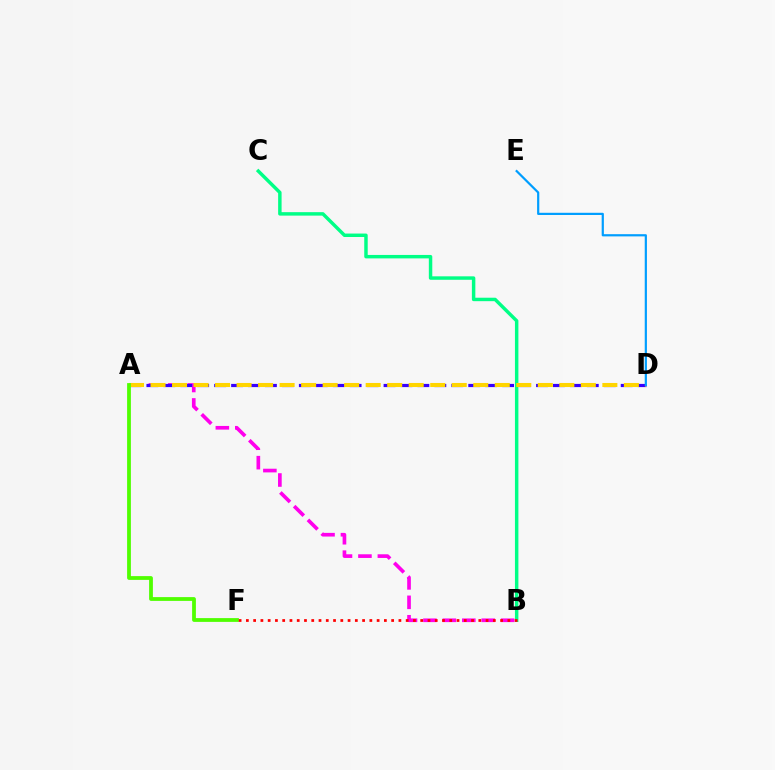{('A', 'B'): [{'color': '#ff00ed', 'line_style': 'dashed', 'thickness': 2.64}], ('A', 'D'): [{'color': '#3700ff', 'line_style': 'dashed', 'thickness': 2.3}, {'color': '#ffd500', 'line_style': 'dashed', 'thickness': 2.92}], ('B', 'C'): [{'color': '#00ff86', 'line_style': 'solid', 'thickness': 2.49}], ('A', 'F'): [{'color': '#4fff00', 'line_style': 'solid', 'thickness': 2.72}], ('D', 'E'): [{'color': '#009eff', 'line_style': 'solid', 'thickness': 1.58}], ('B', 'F'): [{'color': '#ff0000', 'line_style': 'dotted', 'thickness': 1.97}]}